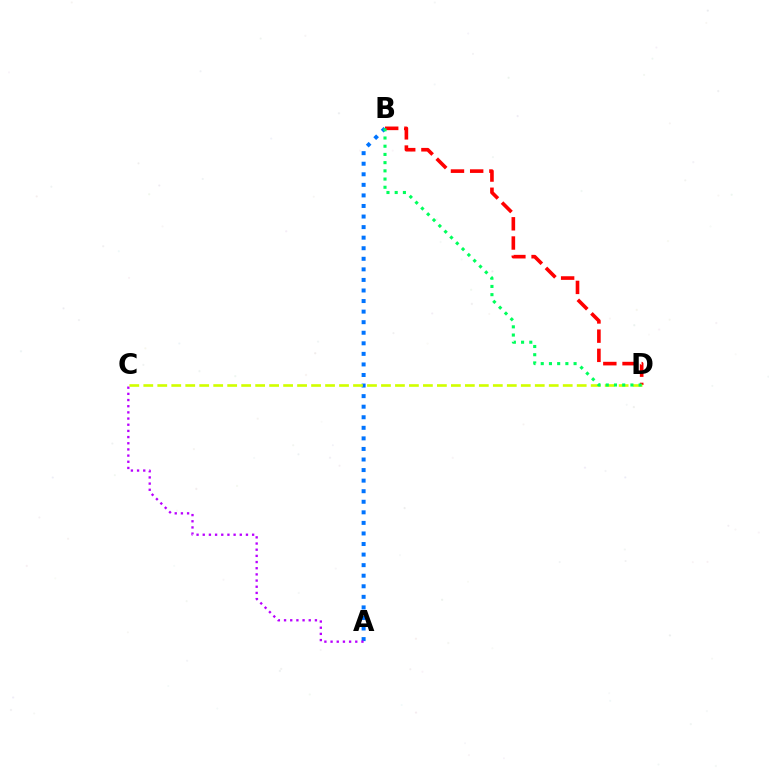{('A', 'B'): [{'color': '#0074ff', 'line_style': 'dotted', 'thickness': 2.87}], ('A', 'C'): [{'color': '#b900ff', 'line_style': 'dotted', 'thickness': 1.68}], ('B', 'D'): [{'color': '#ff0000', 'line_style': 'dashed', 'thickness': 2.61}, {'color': '#00ff5c', 'line_style': 'dotted', 'thickness': 2.23}], ('C', 'D'): [{'color': '#d1ff00', 'line_style': 'dashed', 'thickness': 1.9}]}